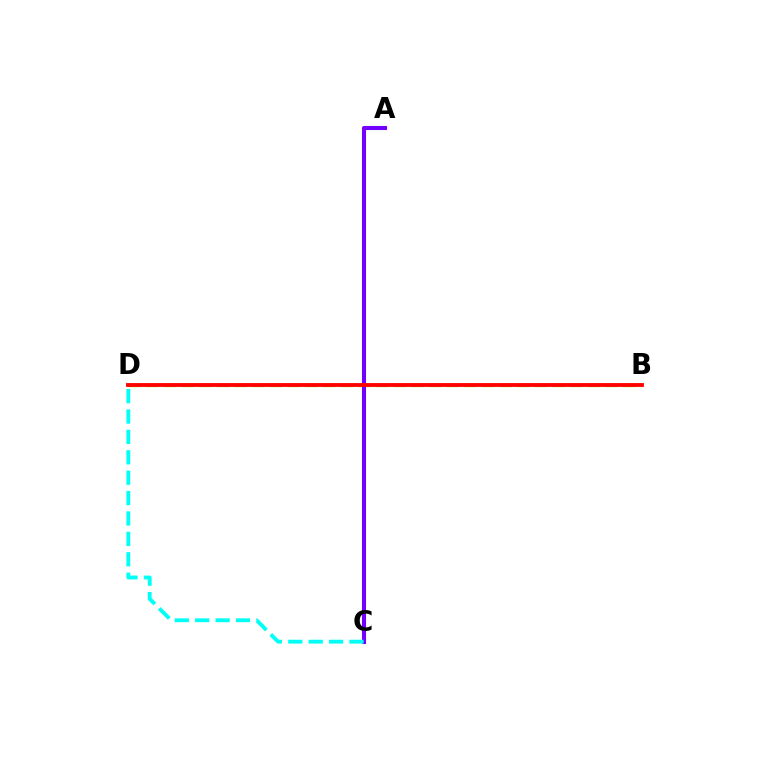{('B', 'D'): [{'color': '#84ff00', 'line_style': 'dashed', 'thickness': 2.4}, {'color': '#ff0000', 'line_style': 'solid', 'thickness': 2.76}], ('A', 'C'): [{'color': '#7200ff', 'line_style': 'solid', 'thickness': 2.94}], ('C', 'D'): [{'color': '#00fff6', 'line_style': 'dashed', 'thickness': 2.77}]}